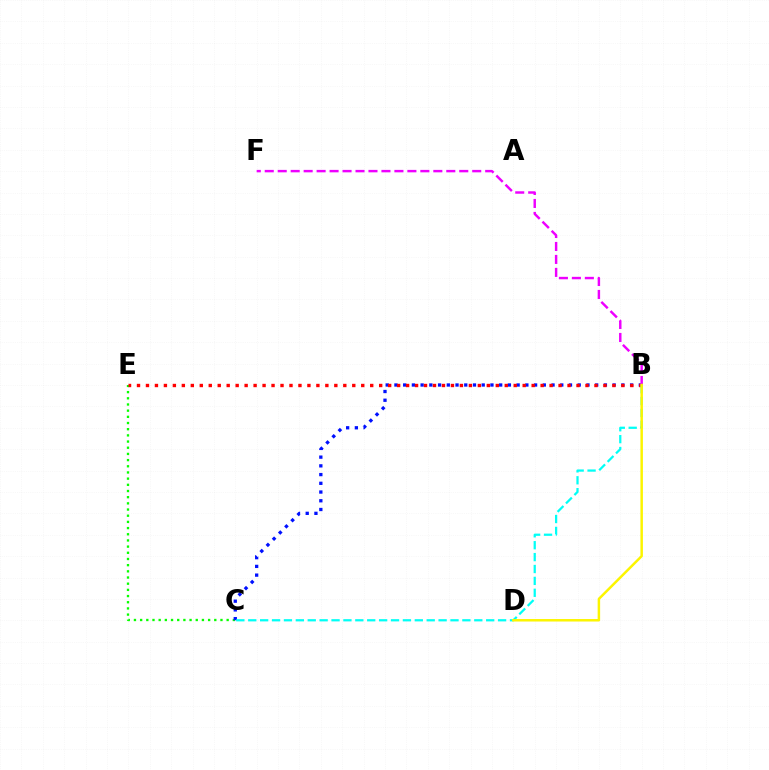{('C', 'E'): [{'color': '#08ff00', 'line_style': 'dotted', 'thickness': 1.68}], ('B', 'C'): [{'color': '#0010ff', 'line_style': 'dotted', 'thickness': 2.37}, {'color': '#00fff6', 'line_style': 'dashed', 'thickness': 1.62}], ('B', 'E'): [{'color': '#ff0000', 'line_style': 'dotted', 'thickness': 2.44}], ('B', 'F'): [{'color': '#ee00ff', 'line_style': 'dashed', 'thickness': 1.76}], ('B', 'D'): [{'color': '#fcf500', 'line_style': 'solid', 'thickness': 1.79}]}